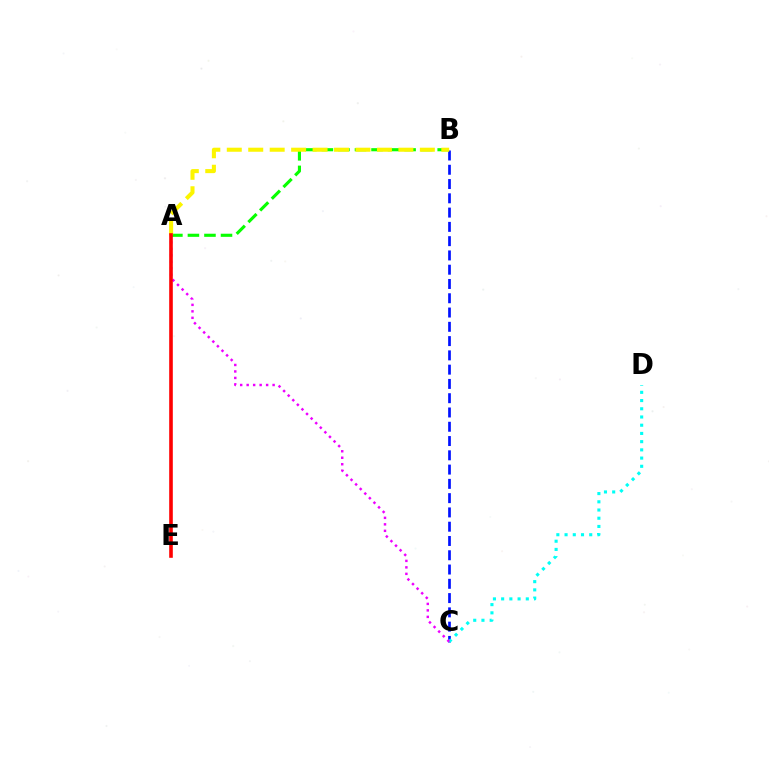{('B', 'C'): [{'color': '#0010ff', 'line_style': 'dashed', 'thickness': 1.94}], ('A', 'B'): [{'color': '#08ff00', 'line_style': 'dashed', 'thickness': 2.25}, {'color': '#fcf500', 'line_style': 'dashed', 'thickness': 2.91}], ('C', 'D'): [{'color': '#00fff6', 'line_style': 'dotted', 'thickness': 2.23}], ('A', 'C'): [{'color': '#ee00ff', 'line_style': 'dotted', 'thickness': 1.76}], ('A', 'E'): [{'color': '#ff0000', 'line_style': 'solid', 'thickness': 2.6}]}